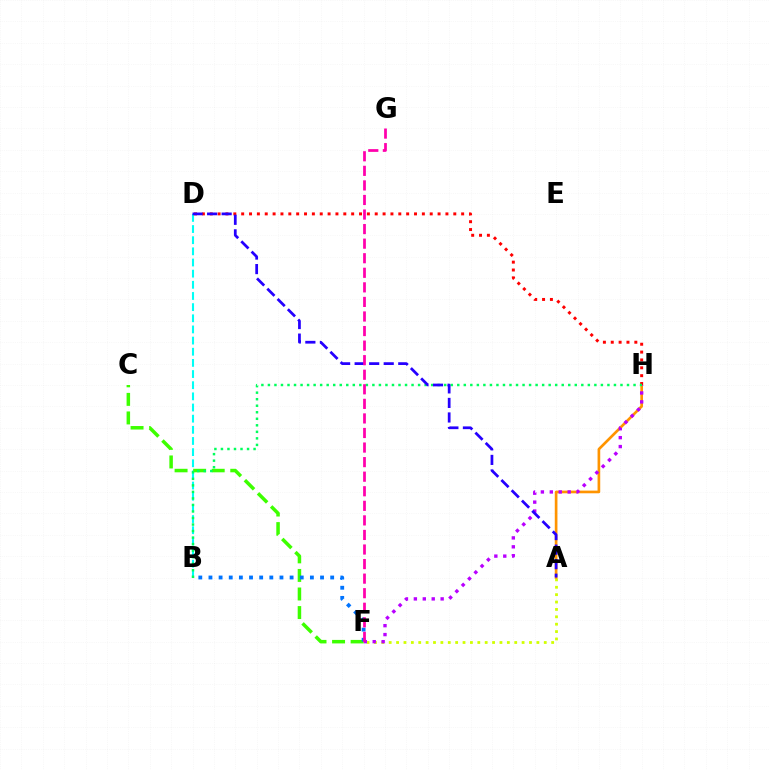{('A', 'F'): [{'color': '#d1ff00', 'line_style': 'dotted', 'thickness': 2.01}], ('A', 'H'): [{'color': '#ff9400', 'line_style': 'solid', 'thickness': 1.92}], ('D', 'H'): [{'color': '#ff0000', 'line_style': 'dotted', 'thickness': 2.13}], ('B', 'D'): [{'color': '#00fff6', 'line_style': 'dashed', 'thickness': 1.52}], ('F', 'H'): [{'color': '#b900ff', 'line_style': 'dotted', 'thickness': 2.43}], ('C', 'F'): [{'color': '#3dff00', 'line_style': 'dashed', 'thickness': 2.52}], ('B', 'H'): [{'color': '#00ff5c', 'line_style': 'dotted', 'thickness': 1.77}], ('A', 'D'): [{'color': '#2500ff', 'line_style': 'dashed', 'thickness': 1.97}], ('B', 'F'): [{'color': '#0074ff', 'line_style': 'dotted', 'thickness': 2.76}], ('F', 'G'): [{'color': '#ff00ac', 'line_style': 'dashed', 'thickness': 1.98}]}